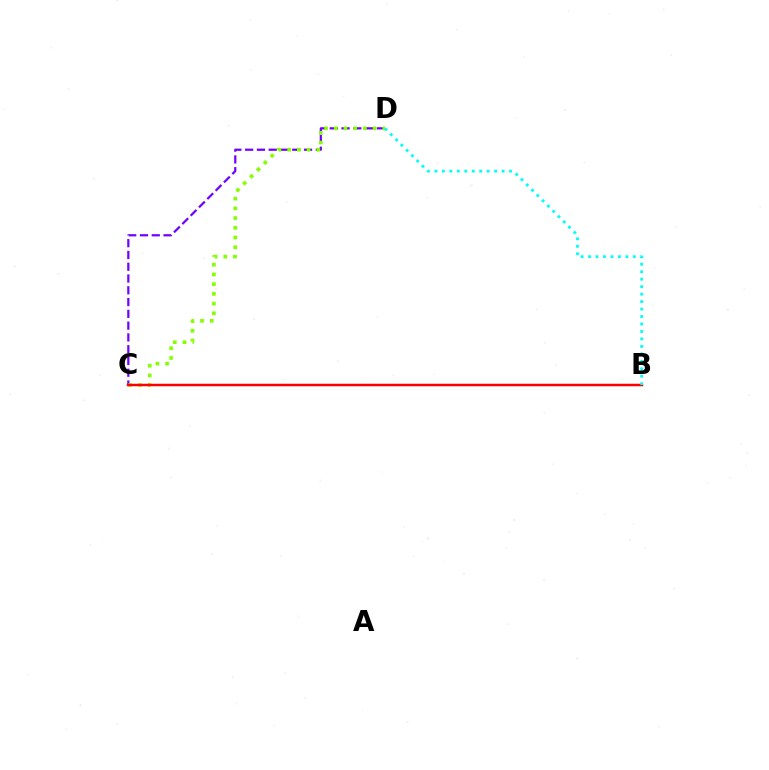{('C', 'D'): [{'color': '#7200ff', 'line_style': 'dashed', 'thickness': 1.6}, {'color': '#84ff00', 'line_style': 'dotted', 'thickness': 2.64}], ('B', 'C'): [{'color': '#ff0000', 'line_style': 'solid', 'thickness': 1.78}], ('B', 'D'): [{'color': '#00fff6', 'line_style': 'dotted', 'thickness': 2.03}]}